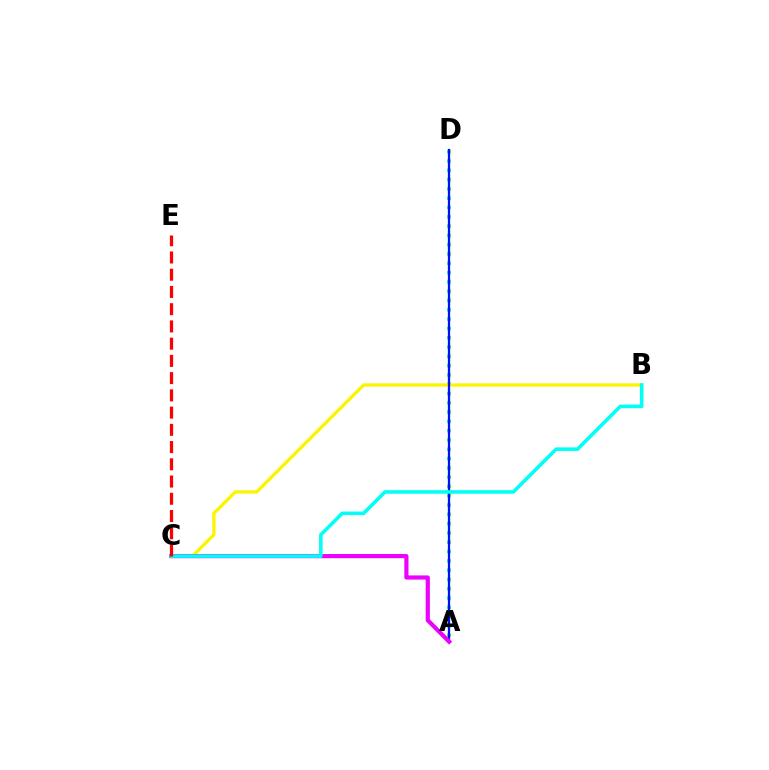{('A', 'D'): [{'color': '#08ff00', 'line_style': 'dotted', 'thickness': 2.53}, {'color': '#0010ff', 'line_style': 'solid', 'thickness': 1.65}], ('B', 'C'): [{'color': '#fcf500', 'line_style': 'solid', 'thickness': 2.38}, {'color': '#00fff6', 'line_style': 'solid', 'thickness': 2.58}], ('A', 'C'): [{'color': '#ee00ff', 'line_style': 'solid', 'thickness': 3.0}], ('C', 'E'): [{'color': '#ff0000', 'line_style': 'dashed', 'thickness': 2.34}]}